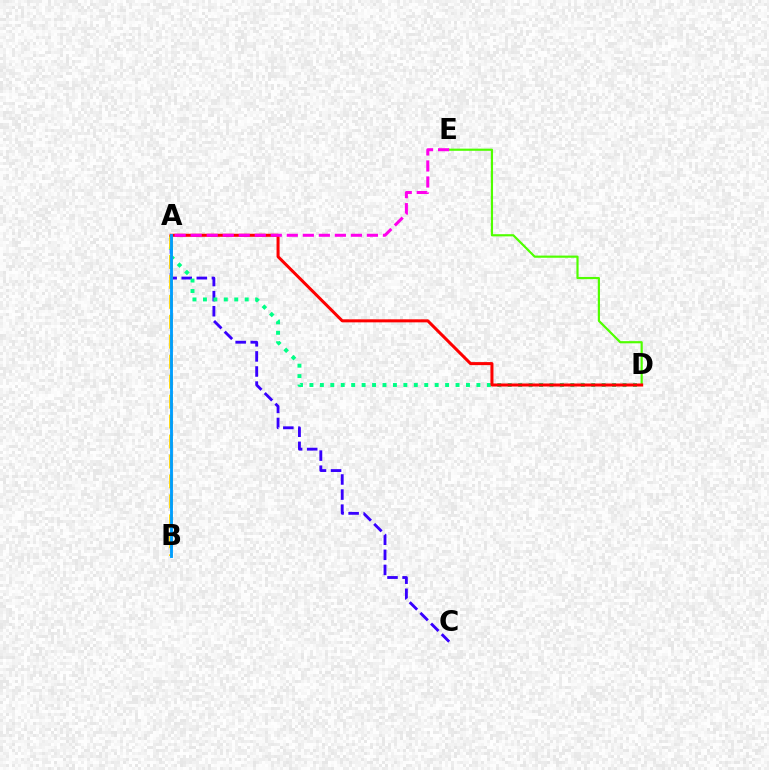{('A', 'C'): [{'color': '#3700ff', 'line_style': 'dashed', 'thickness': 2.05}], ('A', 'D'): [{'color': '#00ff86', 'line_style': 'dotted', 'thickness': 2.84}, {'color': '#ff0000', 'line_style': 'solid', 'thickness': 2.18}], ('D', 'E'): [{'color': '#4fff00', 'line_style': 'solid', 'thickness': 1.57}], ('A', 'B'): [{'color': '#ffd500', 'line_style': 'dashed', 'thickness': 2.71}, {'color': '#009eff', 'line_style': 'solid', 'thickness': 2.06}], ('A', 'E'): [{'color': '#ff00ed', 'line_style': 'dashed', 'thickness': 2.18}]}